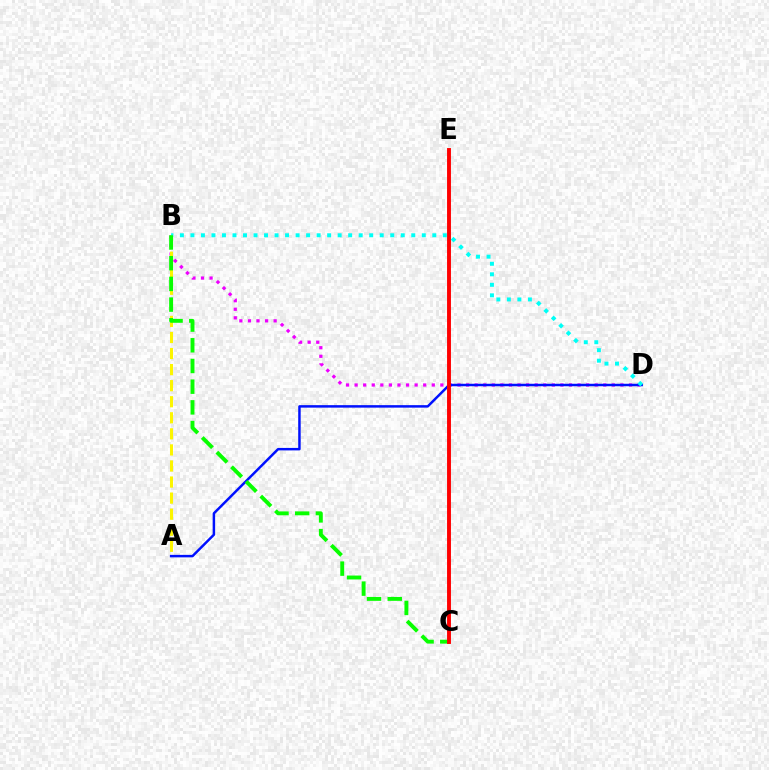{('B', 'D'): [{'color': '#ee00ff', 'line_style': 'dotted', 'thickness': 2.33}, {'color': '#00fff6', 'line_style': 'dotted', 'thickness': 2.86}], ('A', 'B'): [{'color': '#fcf500', 'line_style': 'dashed', 'thickness': 2.18}], ('A', 'D'): [{'color': '#0010ff', 'line_style': 'solid', 'thickness': 1.78}], ('B', 'C'): [{'color': '#08ff00', 'line_style': 'dashed', 'thickness': 2.81}], ('C', 'E'): [{'color': '#ff0000', 'line_style': 'solid', 'thickness': 2.8}]}